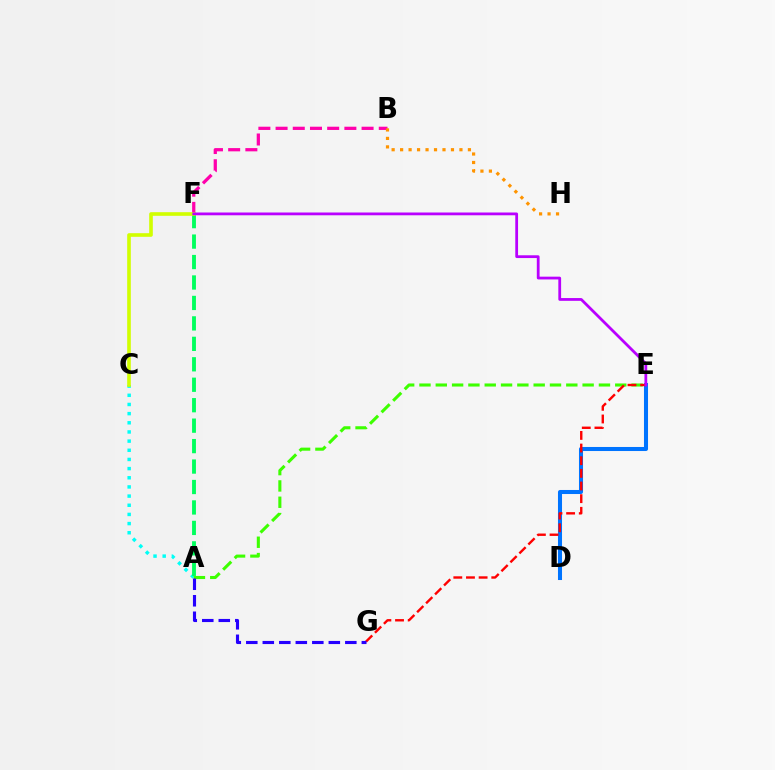{('B', 'F'): [{'color': '#ff00ac', 'line_style': 'dashed', 'thickness': 2.34}], ('A', 'C'): [{'color': '#00fff6', 'line_style': 'dotted', 'thickness': 2.49}], ('A', 'E'): [{'color': '#3dff00', 'line_style': 'dashed', 'thickness': 2.22}], ('A', 'F'): [{'color': '#00ff5c', 'line_style': 'dashed', 'thickness': 2.78}], ('D', 'E'): [{'color': '#0074ff', 'line_style': 'solid', 'thickness': 2.91}], ('B', 'H'): [{'color': '#ff9400', 'line_style': 'dotted', 'thickness': 2.3}], ('E', 'G'): [{'color': '#ff0000', 'line_style': 'dashed', 'thickness': 1.72}], ('A', 'G'): [{'color': '#2500ff', 'line_style': 'dashed', 'thickness': 2.24}], ('C', 'F'): [{'color': '#d1ff00', 'line_style': 'solid', 'thickness': 2.62}], ('E', 'F'): [{'color': '#b900ff', 'line_style': 'solid', 'thickness': 2.0}]}